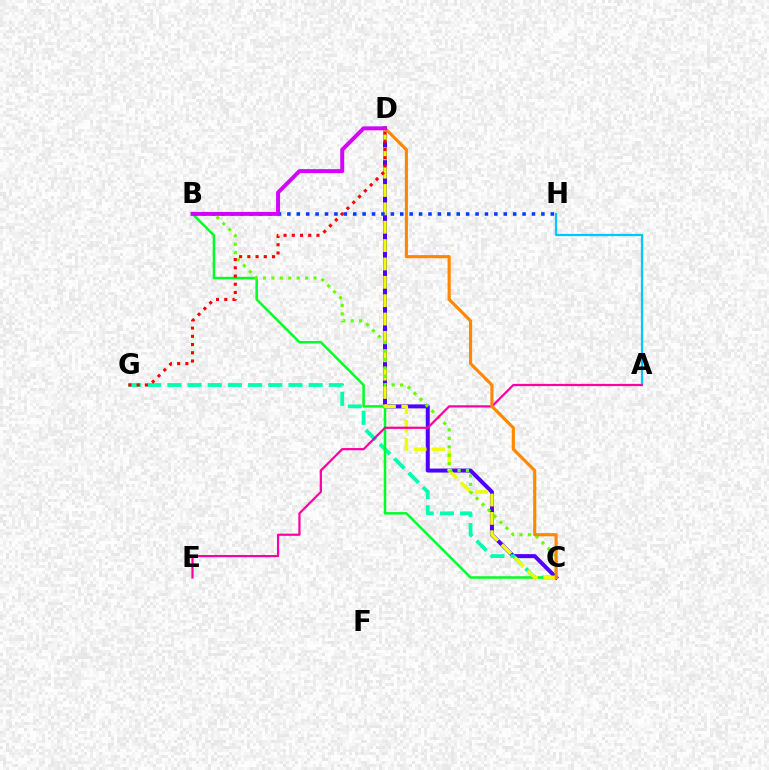{('C', 'D'): [{'color': '#4f00ff', 'line_style': 'solid', 'thickness': 2.87}, {'color': '#eeff00', 'line_style': 'dashed', 'thickness': 2.49}, {'color': '#ff8800', 'line_style': 'solid', 'thickness': 2.26}], ('C', 'G'): [{'color': '#00ffaf', 'line_style': 'dashed', 'thickness': 2.74}], ('B', 'C'): [{'color': '#00ff27', 'line_style': 'solid', 'thickness': 1.81}, {'color': '#66ff00', 'line_style': 'dotted', 'thickness': 2.29}], ('B', 'H'): [{'color': '#003fff', 'line_style': 'dotted', 'thickness': 2.56}], ('A', 'H'): [{'color': '#00c7ff', 'line_style': 'solid', 'thickness': 1.62}], ('D', 'G'): [{'color': '#ff0000', 'line_style': 'dotted', 'thickness': 2.24}], ('A', 'E'): [{'color': '#ff00a0', 'line_style': 'solid', 'thickness': 1.61}], ('B', 'D'): [{'color': '#d600ff', 'line_style': 'solid', 'thickness': 2.84}]}